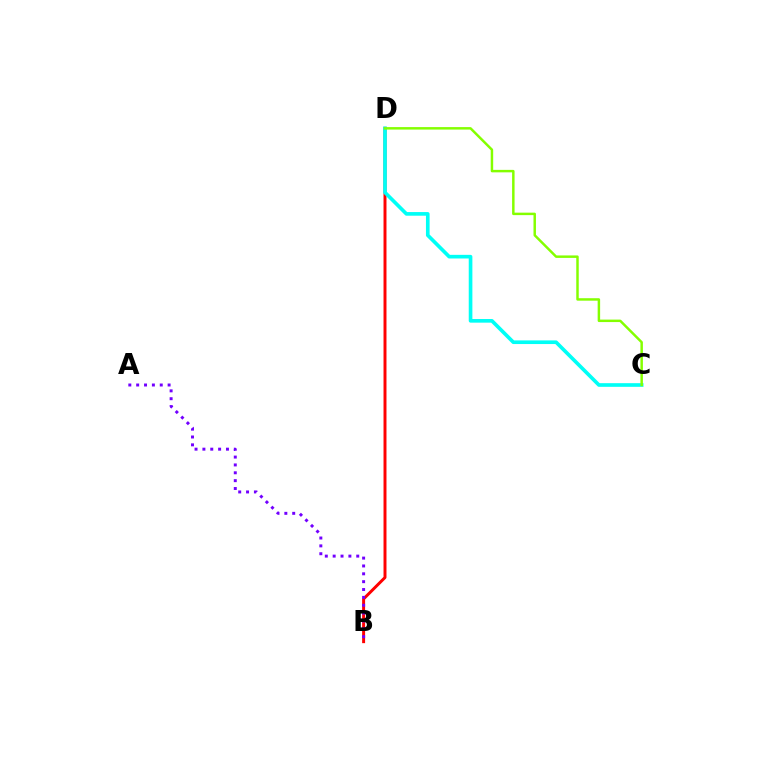{('B', 'D'): [{'color': '#ff0000', 'line_style': 'solid', 'thickness': 2.13}], ('A', 'B'): [{'color': '#7200ff', 'line_style': 'dotted', 'thickness': 2.13}], ('C', 'D'): [{'color': '#00fff6', 'line_style': 'solid', 'thickness': 2.63}, {'color': '#84ff00', 'line_style': 'solid', 'thickness': 1.78}]}